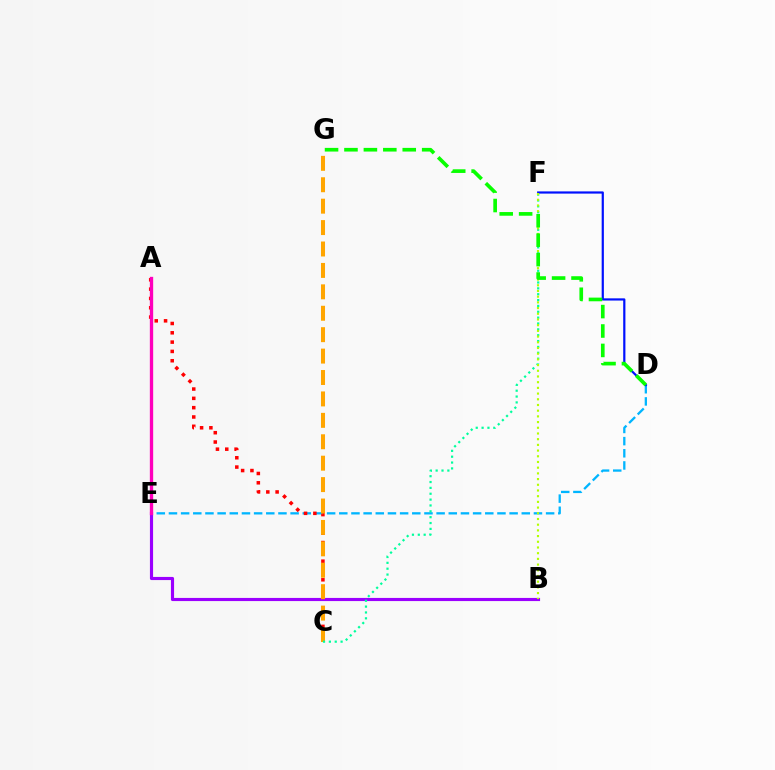{('D', 'E'): [{'color': '#00b5ff', 'line_style': 'dashed', 'thickness': 1.65}], ('A', 'C'): [{'color': '#ff0000', 'line_style': 'dotted', 'thickness': 2.53}], ('B', 'E'): [{'color': '#9b00ff', 'line_style': 'solid', 'thickness': 2.26}], ('C', 'G'): [{'color': '#ffa500', 'line_style': 'dashed', 'thickness': 2.91}], ('C', 'F'): [{'color': '#00ff9d', 'line_style': 'dotted', 'thickness': 1.59}], ('D', 'F'): [{'color': '#0010ff', 'line_style': 'solid', 'thickness': 1.59}], ('B', 'F'): [{'color': '#b3ff00', 'line_style': 'dotted', 'thickness': 1.55}], ('A', 'E'): [{'color': '#ff00bd', 'line_style': 'solid', 'thickness': 2.39}], ('D', 'G'): [{'color': '#08ff00', 'line_style': 'dashed', 'thickness': 2.64}]}